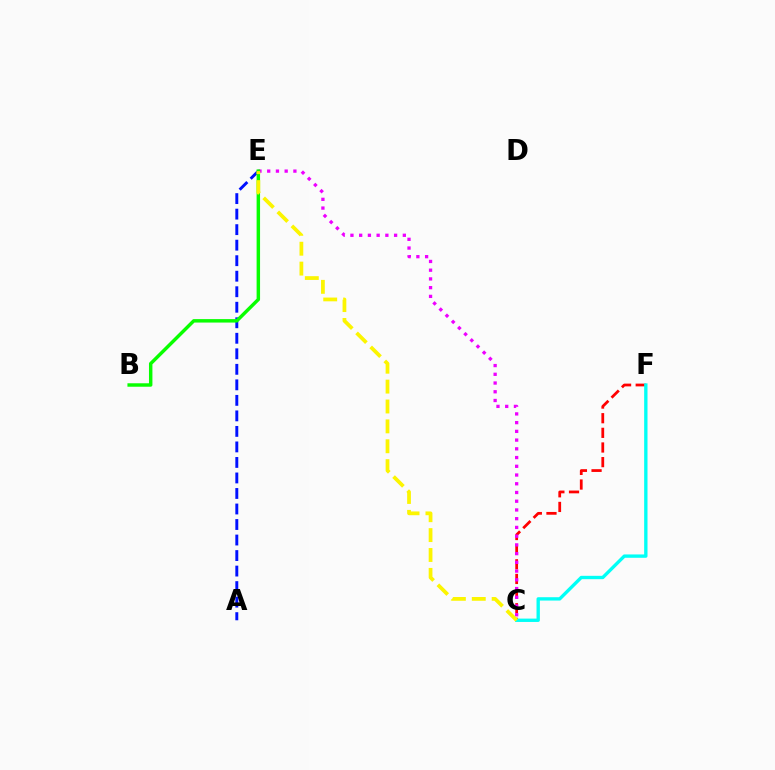{('C', 'F'): [{'color': '#ff0000', 'line_style': 'dashed', 'thickness': 1.99}, {'color': '#00fff6', 'line_style': 'solid', 'thickness': 2.41}], ('C', 'E'): [{'color': '#ee00ff', 'line_style': 'dotted', 'thickness': 2.37}, {'color': '#fcf500', 'line_style': 'dashed', 'thickness': 2.7}], ('A', 'E'): [{'color': '#0010ff', 'line_style': 'dashed', 'thickness': 2.11}], ('B', 'E'): [{'color': '#08ff00', 'line_style': 'solid', 'thickness': 2.48}]}